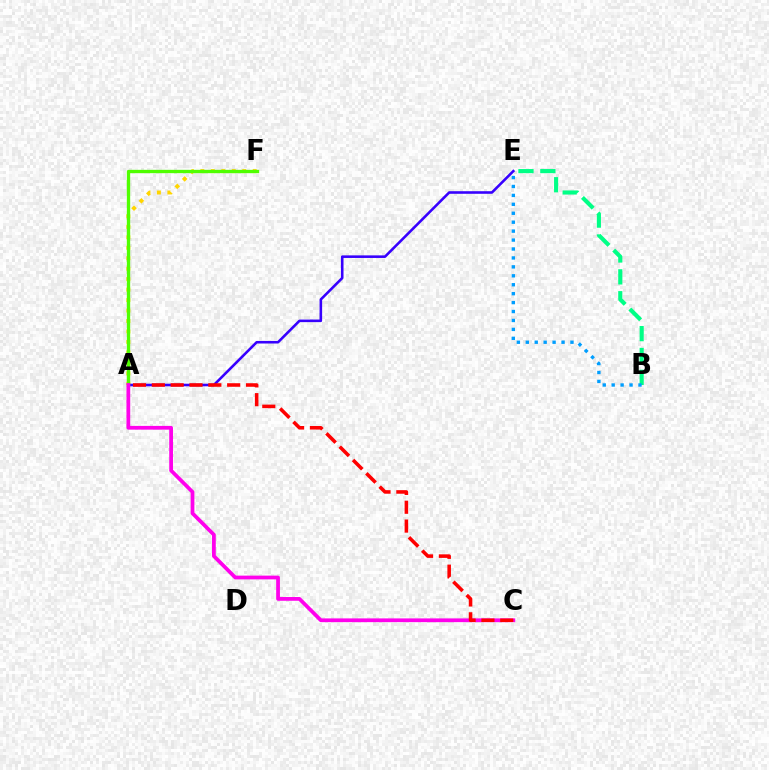{('A', 'F'): [{'color': '#ffd500', 'line_style': 'dotted', 'thickness': 2.84}, {'color': '#4fff00', 'line_style': 'solid', 'thickness': 2.4}], ('B', 'E'): [{'color': '#00ff86', 'line_style': 'dashed', 'thickness': 2.97}, {'color': '#009eff', 'line_style': 'dotted', 'thickness': 2.43}], ('A', 'E'): [{'color': '#3700ff', 'line_style': 'solid', 'thickness': 1.86}], ('A', 'C'): [{'color': '#ff00ed', 'line_style': 'solid', 'thickness': 2.7}, {'color': '#ff0000', 'line_style': 'dashed', 'thickness': 2.56}]}